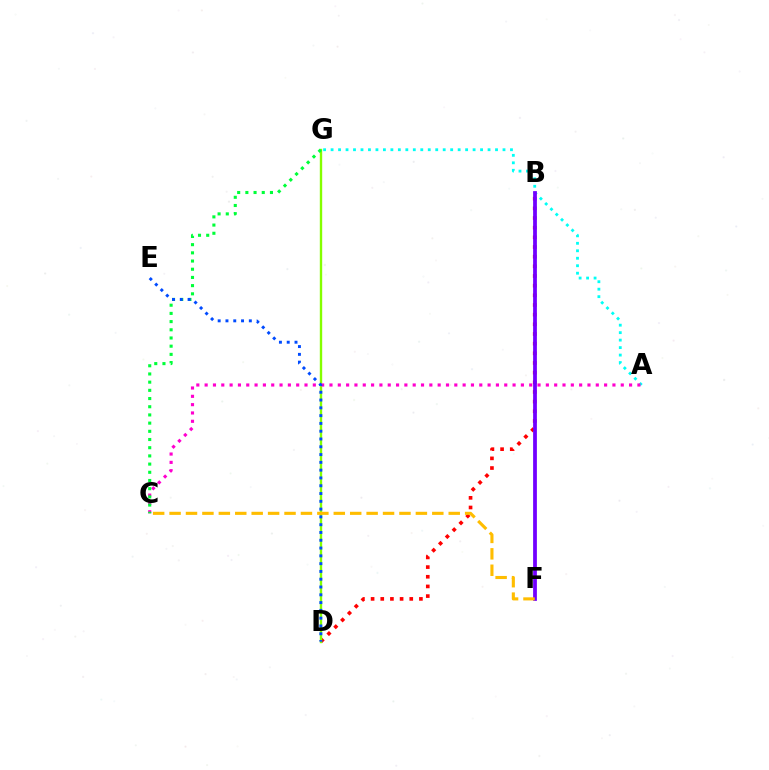{('B', 'D'): [{'color': '#ff0000', 'line_style': 'dotted', 'thickness': 2.63}], ('D', 'G'): [{'color': '#84ff00', 'line_style': 'solid', 'thickness': 1.71}], ('A', 'G'): [{'color': '#00fff6', 'line_style': 'dotted', 'thickness': 2.03}], ('A', 'C'): [{'color': '#ff00cf', 'line_style': 'dotted', 'thickness': 2.26}], ('B', 'F'): [{'color': '#7200ff', 'line_style': 'solid', 'thickness': 2.71}], ('C', 'G'): [{'color': '#00ff39', 'line_style': 'dotted', 'thickness': 2.23}], ('D', 'E'): [{'color': '#004bff', 'line_style': 'dotted', 'thickness': 2.12}], ('C', 'F'): [{'color': '#ffbd00', 'line_style': 'dashed', 'thickness': 2.23}]}